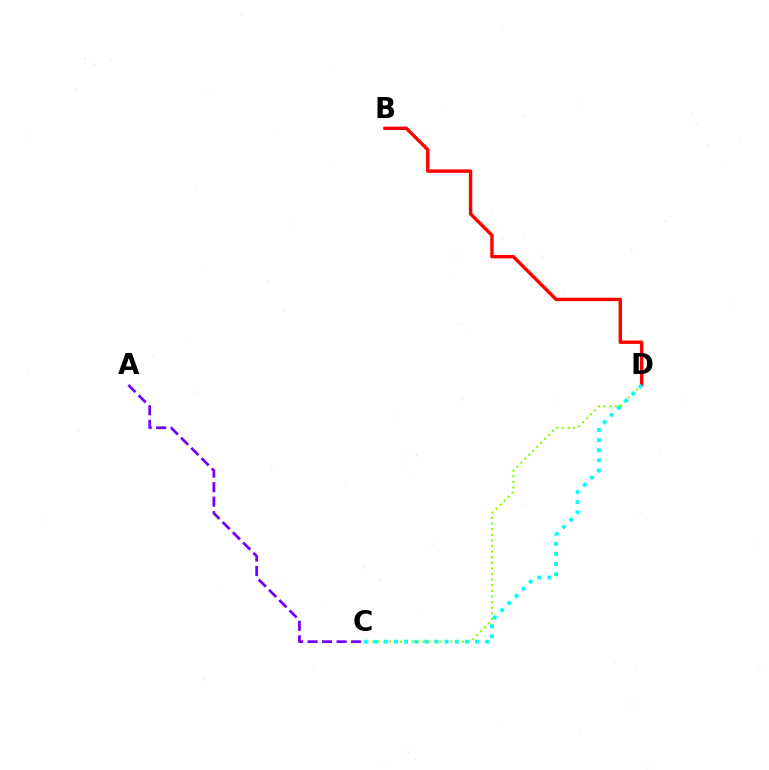{('C', 'D'): [{'color': '#84ff00', 'line_style': 'dotted', 'thickness': 1.53}, {'color': '#00fff6', 'line_style': 'dotted', 'thickness': 2.75}], ('B', 'D'): [{'color': '#ff0000', 'line_style': 'solid', 'thickness': 2.45}], ('A', 'C'): [{'color': '#7200ff', 'line_style': 'dashed', 'thickness': 1.97}]}